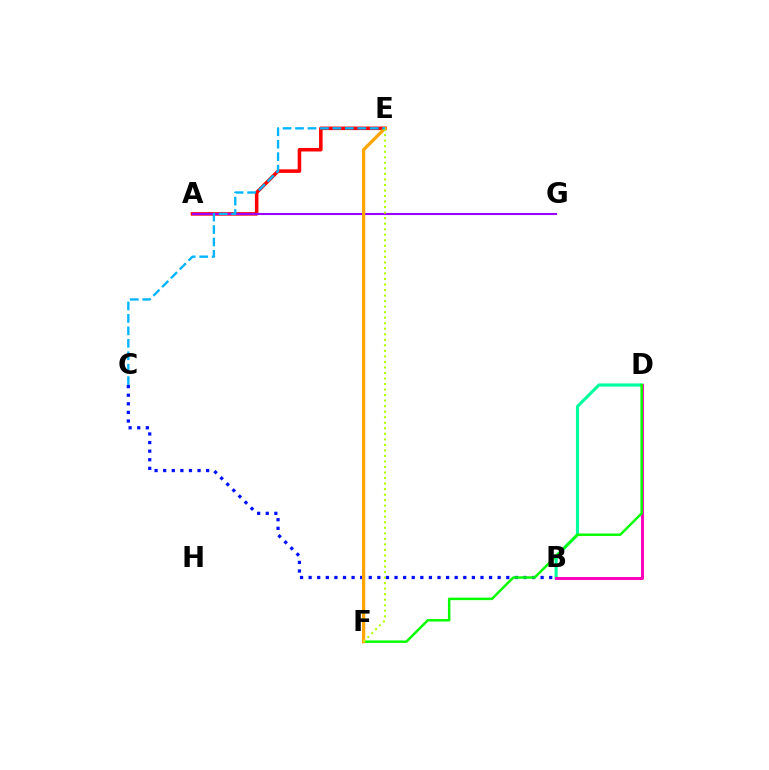{('A', 'E'): [{'color': '#ff0000', 'line_style': 'solid', 'thickness': 2.55}], ('B', 'D'): [{'color': '#00ff9d', 'line_style': 'solid', 'thickness': 2.24}, {'color': '#ff00bd', 'line_style': 'solid', 'thickness': 2.11}], ('B', 'C'): [{'color': '#0010ff', 'line_style': 'dotted', 'thickness': 2.33}], ('D', 'F'): [{'color': '#08ff00', 'line_style': 'solid', 'thickness': 1.79}], ('A', 'G'): [{'color': '#9b00ff', 'line_style': 'solid', 'thickness': 1.51}], ('E', 'F'): [{'color': '#ffa500', 'line_style': 'solid', 'thickness': 2.34}, {'color': '#b3ff00', 'line_style': 'dotted', 'thickness': 1.5}], ('C', 'E'): [{'color': '#00b5ff', 'line_style': 'dashed', 'thickness': 1.69}]}